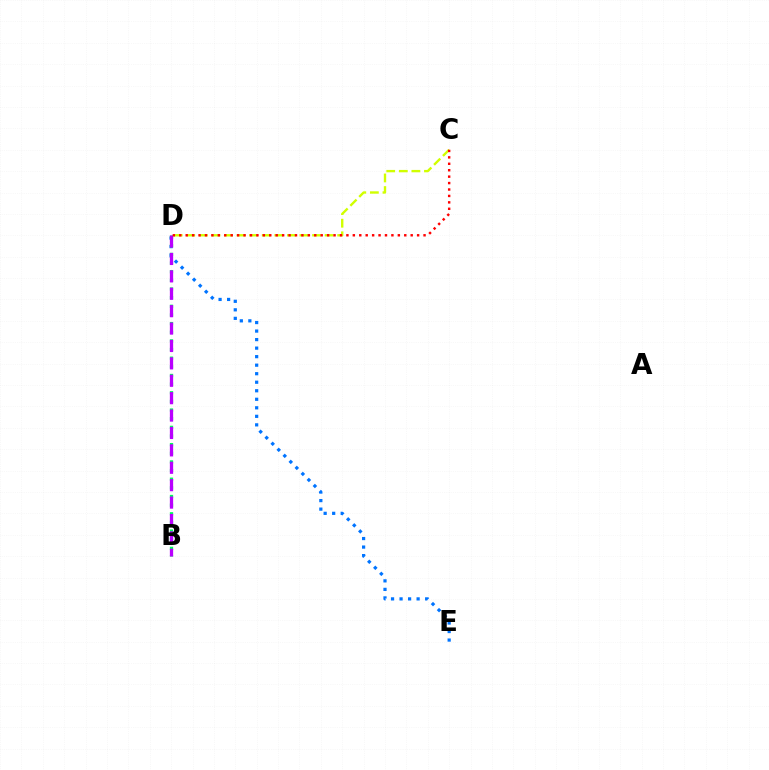{('C', 'D'): [{'color': '#d1ff00', 'line_style': 'dashed', 'thickness': 1.71}, {'color': '#ff0000', 'line_style': 'dotted', 'thickness': 1.75}], ('D', 'E'): [{'color': '#0074ff', 'line_style': 'dotted', 'thickness': 2.32}], ('B', 'D'): [{'color': '#00ff5c', 'line_style': 'dotted', 'thickness': 2.35}, {'color': '#b900ff', 'line_style': 'dashed', 'thickness': 2.36}]}